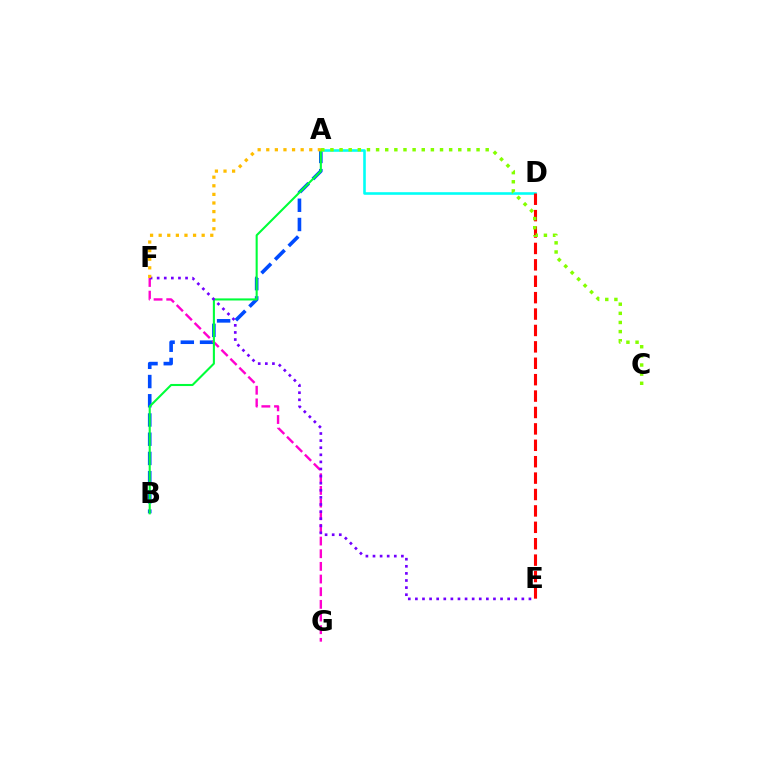{('A', 'B'): [{'color': '#004bff', 'line_style': 'dashed', 'thickness': 2.61}, {'color': '#00ff39', 'line_style': 'solid', 'thickness': 1.51}], ('F', 'G'): [{'color': '#ff00cf', 'line_style': 'dashed', 'thickness': 1.72}], ('A', 'D'): [{'color': '#00fff6', 'line_style': 'solid', 'thickness': 1.87}], ('D', 'E'): [{'color': '#ff0000', 'line_style': 'dashed', 'thickness': 2.23}], ('A', 'C'): [{'color': '#84ff00', 'line_style': 'dotted', 'thickness': 2.48}], ('E', 'F'): [{'color': '#7200ff', 'line_style': 'dotted', 'thickness': 1.93}], ('A', 'F'): [{'color': '#ffbd00', 'line_style': 'dotted', 'thickness': 2.34}]}